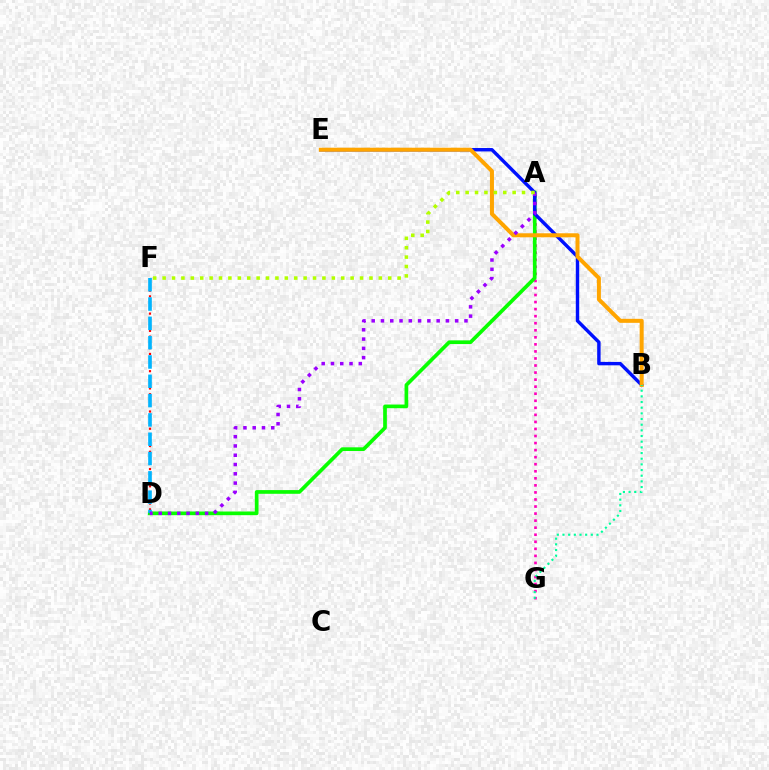{('A', 'G'): [{'color': '#ff00bd', 'line_style': 'dotted', 'thickness': 1.92}], ('A', 'D'): [{'color': '#08ff00', 'line_style': 'solid', 'thickness': 2.66}, {'color': '#9b00ff', 'line_style': 'dotted', 'thickness': 2.52}], ('D', 'F'): [{'color': '#ff0000', 'line_style': 'dotted', 'thickness': 1.56}, {'color': '#00b5ff', 'line_style': 'dashed', 'thickness': 2.62}], ('B', 'E'): [{'color': '#0010ff', 'line_style': 'solid', 'thickness': 2.46}, {'color': '#ffa500', 'line_style': 'solid', 'thickness': 2.89}], ('B', 'G'): [{'color': '#00ff9d', 'line_style': 'dotted', 'thickness': 1.54}], ('A', 'F'): [{'color': '#b3ff00', 'line_style': 'dotted', 'thickness': 2.55}]}